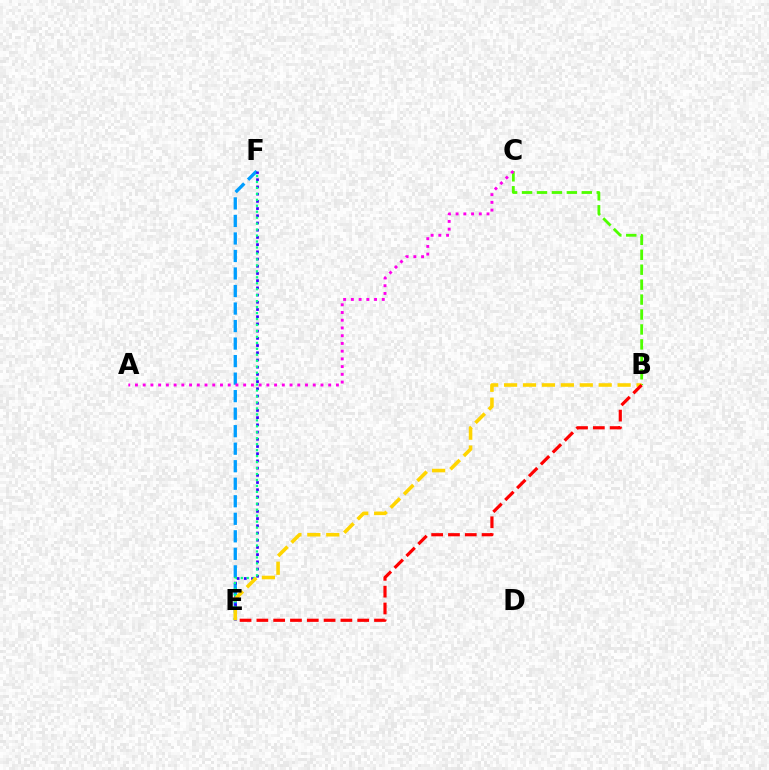{('E', 'F'): [{'color': '#009eff', 'line_style': 'dashed', 'thickness': 2.38}, {'color': '#3700ff', 'line_style': 'dotted', 'thickness': 1.96}, {'color': '#00ff86', 'line_style': 'dotted', 'thickness': 1.62}], ('B', 'C'): [{'color': '#4fff00', 'line_style': 'dashed', 'thickness': 2.03}], ('A', 'C'): [{'color': '#ff00ed', 'line_style': 'dotted', 'thickness': 2.1}], ('B', 'E'): [{'color': '#ffd500', 'line_style': 'dashed', 'thickness': 2.57}, {'color': '#ff0000', 'line_style': 'dashed', 'thickness': 2.28}]}